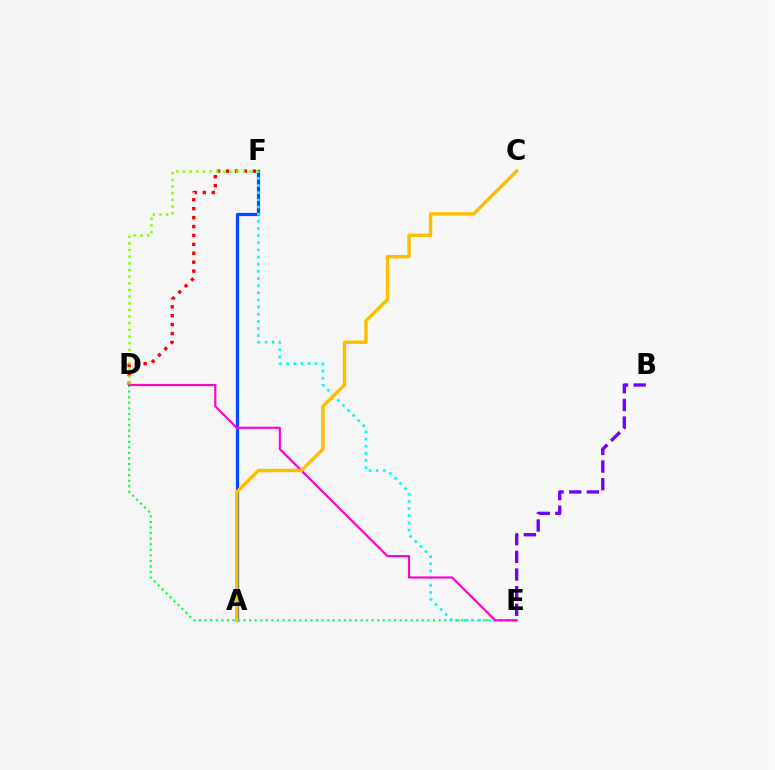{('B', 'E'): [{'color': '#7200ff', 'line_style': 'dashed', 'thickness': 2.4}], ('A', 'F'): [{'color': '#004bff', 'line_style': 'solid', 'thickness': 2.32}], ('D', 'E'): [{'color': '#00ff39', 'line_style': 'dotted', 'thickness': 1.51}, {'color': '#ff00cf', 'line_style': 'solid', 'thickness': 1.56}], ('D', 'F'): [{'color': '#ff0000', 'line_style': 'dotted', 'thickness': 2.42}, {'color': '#84ff00', 'line_style': 'dotted', 'thickness': 1.81}], ('E', 'F'): [{'color': '#00fff6', 'line_style': 'dotted', 'thickness': 1.94}], ('A', 'C'): [{'color': '#ffbd00', 'line_style': 'solid', 'thickness': 2.46}]}